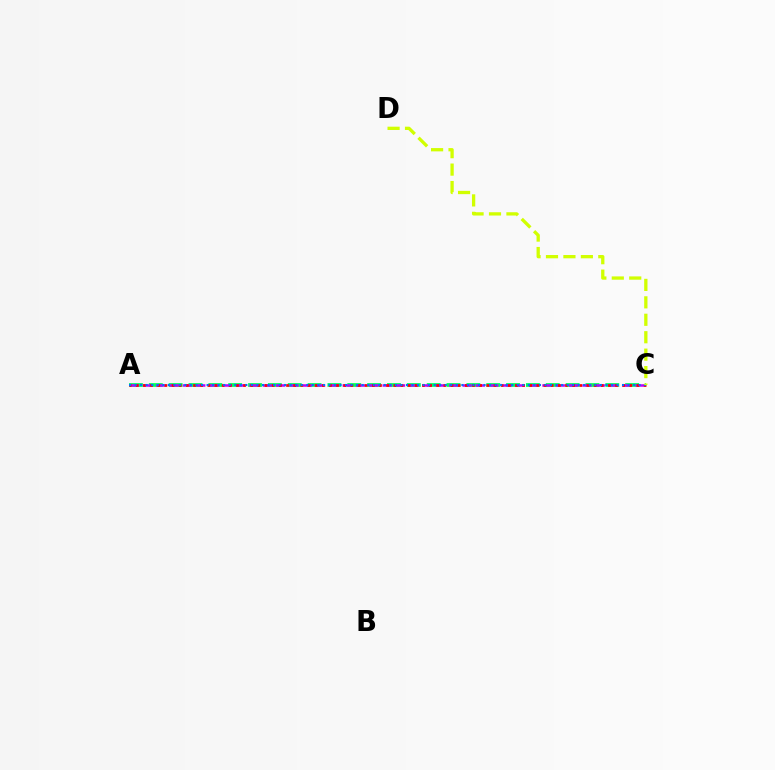{('A', 'C'): [{'color': '#00ff5c', 'line_style': 'dashed', 'thickness': 2.7}, {'color': '#b900ff', 'line_style': 'dashed', 'thickness': 1.81}, {'color': '#ff0000', 'line_style': 'dotted', 'thickness': 1.94}, {'color': '#0074ff', 'line_style': 'dotted', 'thickness': 1.5}], ('C', 'D'): [{'color': '#d1ff00', 'line_style': 'dashed', 'thickness': 2.37}]}